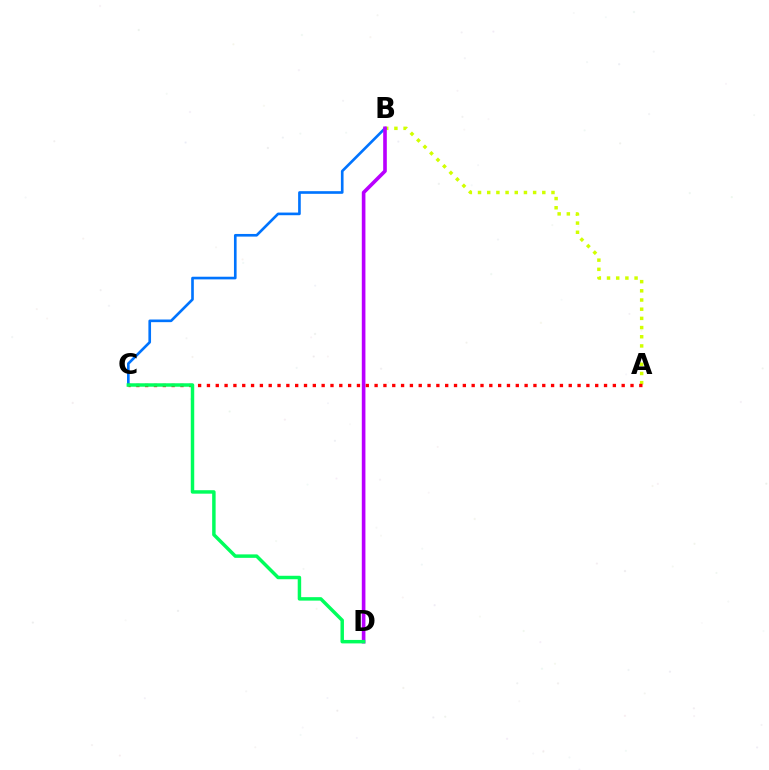{('A', 'B'): [{'color': '#d1ff00', 'line_style': 'dotted', 'thickness': 2.49}], ('B', 'C'): [{'color': '#0074ff', 'line_style': 'solid', 'thickness': 1.91}], ('A', 'C'): [{'color': '#ff0000', 'line_style': 'dotted', 'thickness': 2.4}], ('B', 'D'): [{'color': '#b900ff', 'line_style': 'solid', 'thickness': 2.61}], ('C', 'D'): [{'color': '#00ff5c', 'line_style': 'solid', 'thickness': 2.49}]}